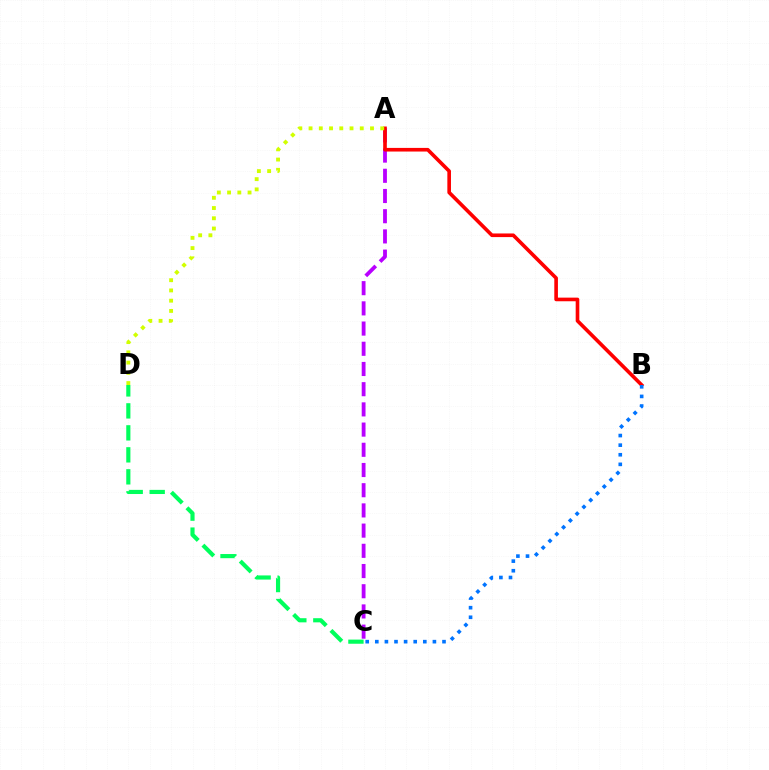{('A', 'C'): [{'color': '#b900ff', 'line_style': 'dashed', 'thickness': 2.74}], ('A', 'B'): [{'color': '#ff0000', 'line_style': 'solid', 'thickness': 2.61}], ('C', 'D'): [{'color': '#00ff5c', 'line_style': 'dashed', 'thickness': 2.99}], ('A', 'D'): [{'color': '#d1ff00', 'line_style': 'dotted', 'thickness': 2.78}], ('B', 'C'): [{'color': '#0074ff', 'line_style': 'dotted', 'thickness': 2.61}]}